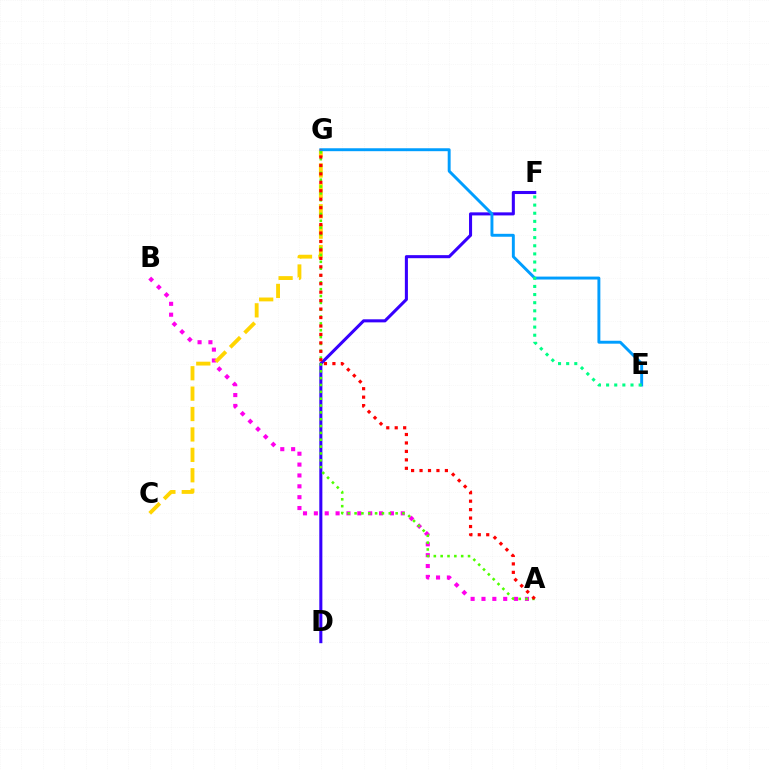{('D', 'F'): [{'color': '#3700ff', 'line_style': 'solid', 'thickness': 2.2}], ('A', 'B'): [{'color': '#ff00ed', 'line_style': 'dotted', 'thickness': 2.95}], ('C', 'G'): [{'color': '#ffd500', 'line_style': 'dashed', 'thickness': 2.77}], ('E', 'G'): [{'color': '#009eff', 'line_style': 'solid', 'thickness': 2.11}], ('E', 'F'): [{'color': '#00ff86', 'line_style': 'dotted', 'thickness': 2.21}], ('A', 'G'): [{'color': '#4fff00', 'line_style': 'dotted', 'thickness': 1.86}, {'color': '#ff0000', 'line_style': 'dotted', 'thickness': 2.3}]}